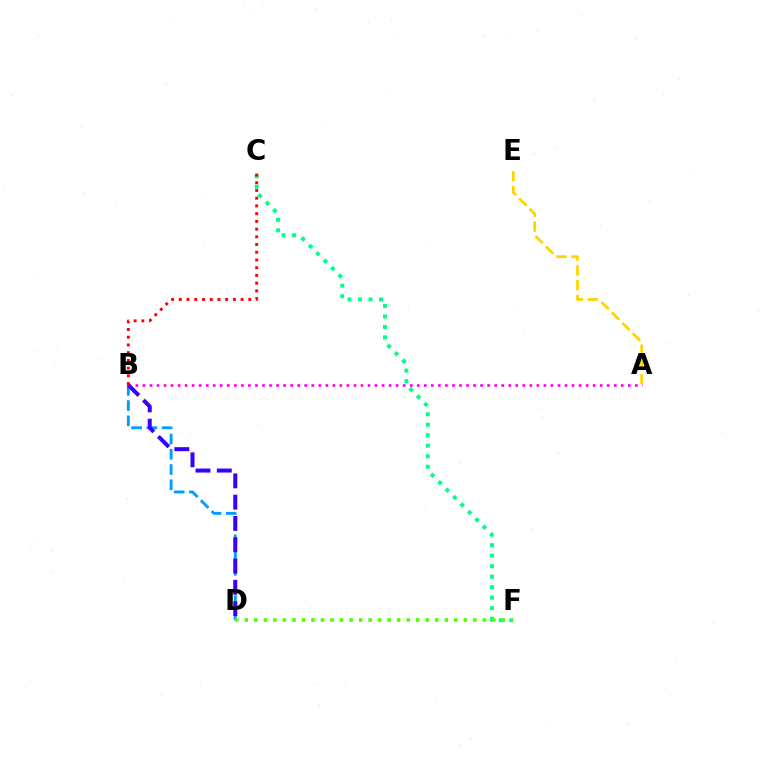{('B', 'D'): [{'color': '#009eff', 'line_style': 'dashed', 'thickness': 2.07}, {'color': '#3700ff', 'line_style': 'dashed', 'thickness': 2.89}], ('C', 'F'): [{'color': '#00ff86', 'line_style': 'dotted', 'thickness': 2.85}], ('A', 'E'): [{'color': '#ffd500', 'line_style': 'dashed', 'thickness': 2.01}], ('A', 'B'): [{'color': '#ff00ed', 'line_style': 'dotted', 'thickness': 1.91}], ('D', 'F'): [{'color': '#4fff00', 'line_style': 'dotted', 'thickness': 2.59}], ('B', 'C'): [{'color': '#ff0000', 'line_style': 'dotted', 'thickness': 2.1}]}